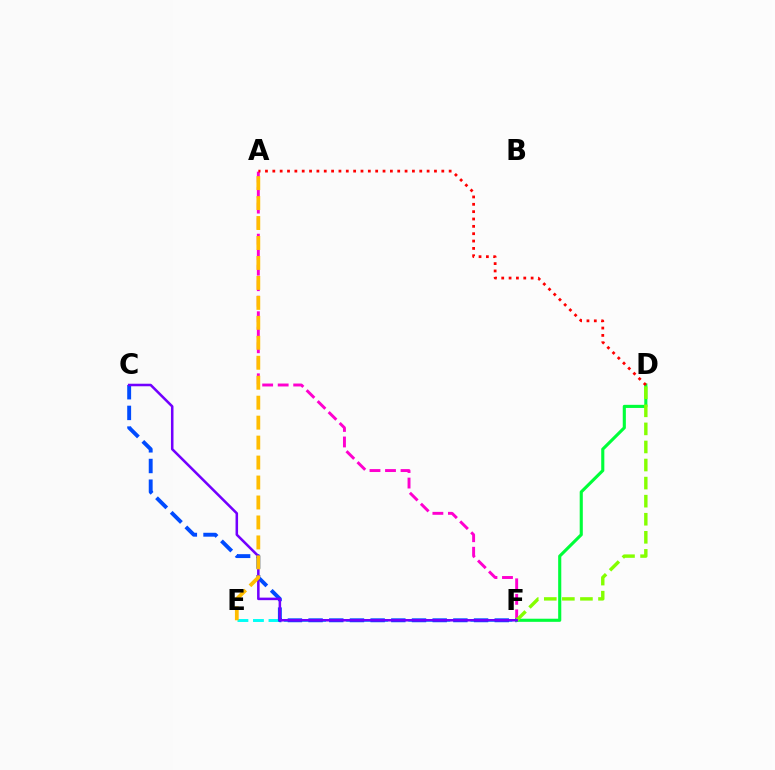{('A', 'F'): [{'color': '#ff00cf', 'line_style': 'dashed', 'thickness': 2.11}], ('E', 'F'): [{'color': '#00fff6', 'line_style': 'dashed', 'thickness': 2.11}], ('C', 'F'): [{'color': '#004bff', 'line_style': 'dashed', 'thickness': 2.81}, {'color': '#7200ff', 'line_style': 'solid', 'thickness': 1.83}], ('D', 'F'): [{'color': '#00ff39', 'line_style': 'solid', 'thickness': 2.24}, {'color': '#84ff00', 'line_style': 'dashed', 'thickness': 2.45}], ('A', 'D'): [{'color': '#ff0000', 'line_style': 'dotted', 'thickness': 2.0}], ('A', 'E'): [{'color': '#ffbd00', 'line_style': 'dashed', 'thickness': 2.71}]}